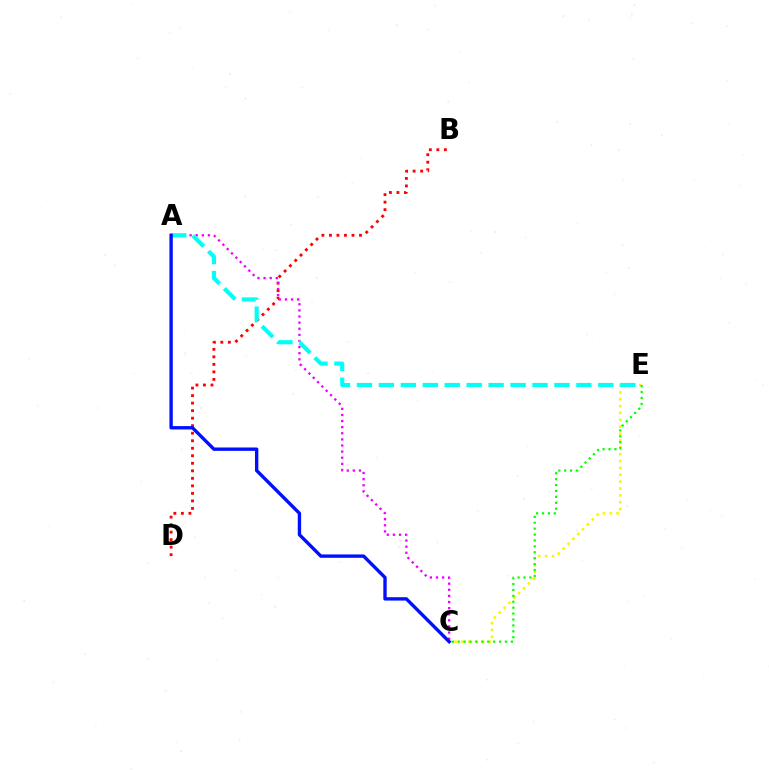{('C', 'E'): [{'color': '#fcf500', 'line_style': 'dotted', 'thickness': 1.87}, {'color': '#08ff00', 'line_style': 'dotted', 'thickness': 1.6}], ('B', 'D'): [{'color': '#ff0000', 'line_style': 'dotted', 'thickness': 2.04}], ('A', 'C'): [{'color': '#ee00ff', 'line_style': 'dotted', 'thickness': 1.66}, {'color': '#0010ff', 'line_style': 'solid', 'thickness': 2.42}], ('A', 'E'): [{'color': '#00fff6', 'line_style': 'dashed', 'thickness': 2.98}]}